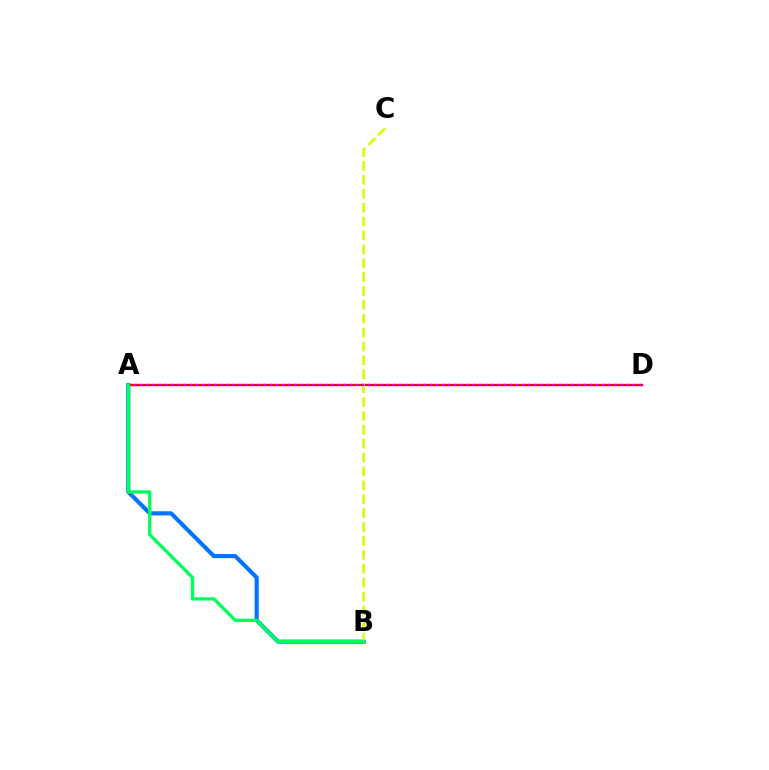{('A', 'B'): [{'color': '#0074ff', 'line_style': 'solid', 'thickness': 2.97}, {'color': '#00ff5c', 'line_style': 'solid', 'thickness': 2.37}], ('A', 'D'): [{'color': '#ff0000', 'line_style': 'solid', 'thickness': 1.68}, {'color': '#b900ff', 'line_style': 'dotted', 'thickness': 1.67}], ('B', 'C'): [{'color': '#d1ff00', 'line_style': 'dashed', 'thickness': 1.89}]}